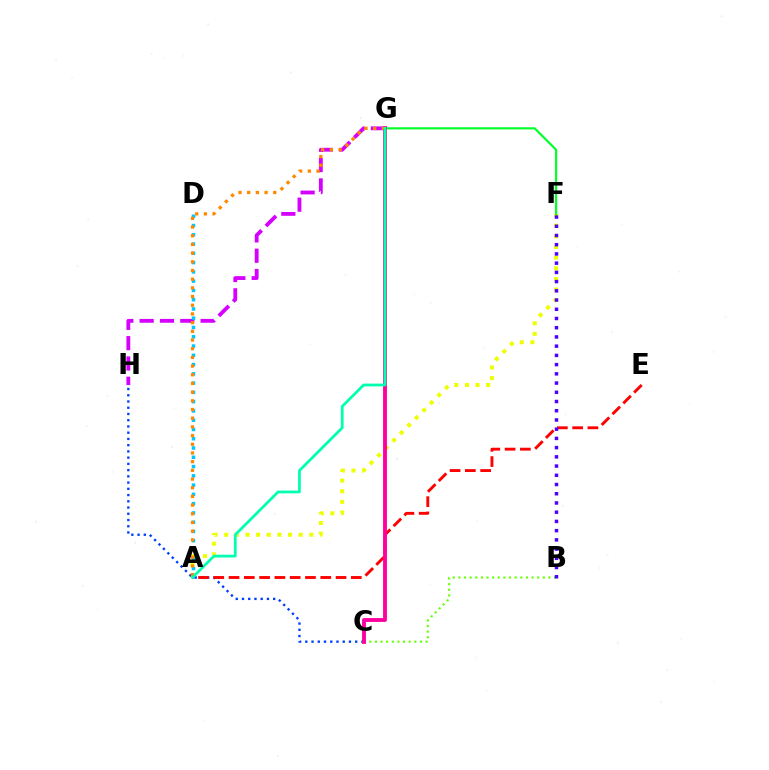{('A', 'F'): [{'color': '#eeff00', 'line_style': 'dotted', 'thickness': 2.89}], ('G', 'H'): [{'color': '#d600ff', 'line_style': 'dashed', 'thickness': 2.76}], ('B', 'C'): [{'color': '#66ff00', 'line_style': 'dotted', 'thickness': 1.53}], ('F', 'G'): [{'color': '#00ff27', 'line_style': 'solid', 'thickness': 1.54}], ('A', 'D'): [{'color': '#00c7ff', 'line_style': 'dotted', 'thickness': 2.52}], ('C', 'H'): [{'color': '#003fff', 'line_style': 'dotted', 'thickness': 1.69}], ('A', 'E'): [{'color': '#ff0000', 'line_style': 'dashed', 'thickness': 2.08}], ('C', 'G'): [{'color': '#ff00a0', 'line_style': 'solid', 'thickness': 2.79}], ('A', 'G'): [{'color': '#ff8800', 'line_style': 'dotted', 'thickness': 2.36}, {'color': '#00ffaf', 'line_style': 'solid', 'thickness': 1.98}], ('B', 'F'): [{'color': '#4f00ff', 'line_style': 'dotted', 'thickness': 2.51}]}